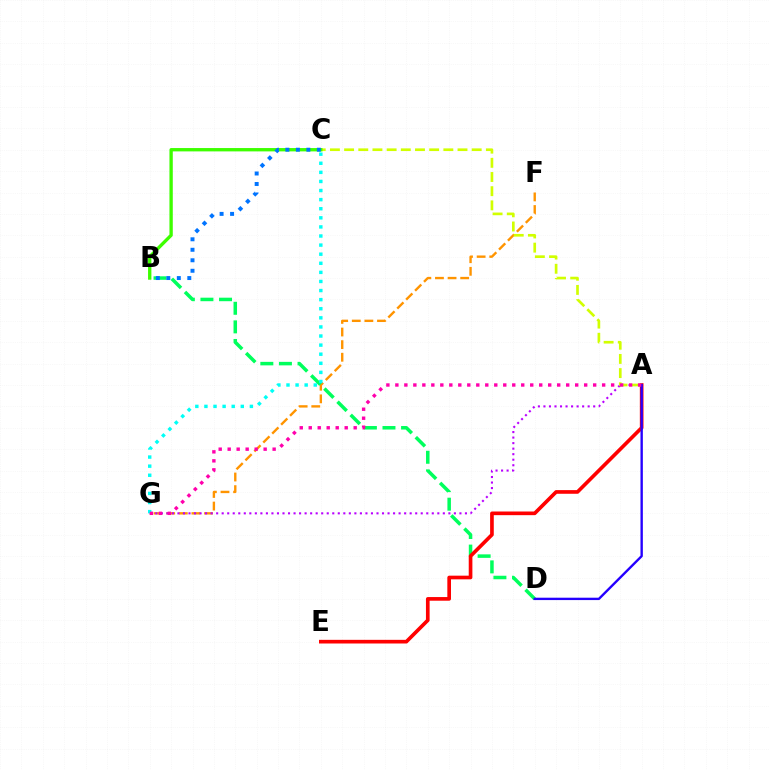{('F', 'G'): [{'color': '#ff9400', 'line_style': 'dashed', 'thickness': 1.71}], ('A', 'G'): [{'color': '#b900ff', 'line_style': 'dotted', 'thickness': 1.5}, {'color': '#ff00ac', 'line_style': 'dotted', 'thickness': 2.44}], ('B', 'D'): [{'color': '#00ff5c', 'line_style': 'dashed', 'thickness': 2.53}], ('A', 'E'): [{'color': '#ff0000', 'line_style': 'solid', 'thickness': 2.64}], ('C', 'G'): [{'color': '#00fff6', 'line_style': 'dotted', 'thickness': 2.47}], ('A', 'C'): [{'color': '#d1ff00', 'line_style': 'dashed', 'thickness': 1.93}], ('A', 'D'): [{'color': '#2500ff', 'line_style': 'solid', 'thickness': 1.71}], ('B', 'C'): [{'color': '#3dff00', 'line_style': 'solid', 'thickness': 2.4}, {'color': '#0074ff', 'line_style': 'dotted', 'thickness': 2.85}]}